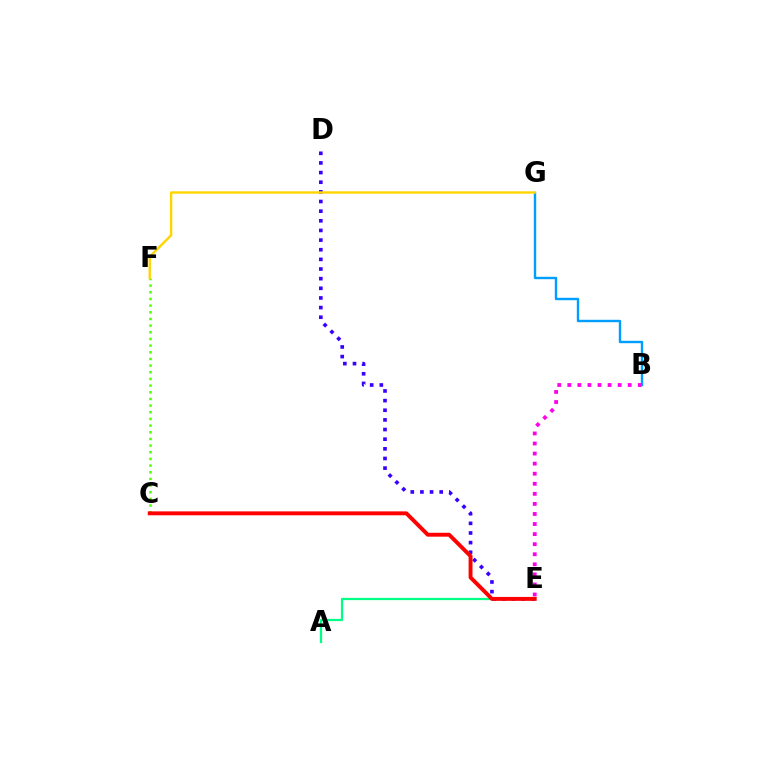{('A', 'E'): [{'color': '#00ff86', 'line_style': 'solid', 'thickness': 1.62}], ('C', 'F'): [{'color': '#4fff00', 'line_style': 'dotted', 'thickness': 1.81}], ('D', 'E'): [{'color': '#3700ff', 'line_style': 'dotted', 'thickness': 2.62}], ('B', 'G'): [{'color': '#009eff', 'line_style': 'solid', 'thickness': 1.73}], ('B', 'E'): [{'color': '#ff00ed', 'line_style': 'dotted', 'thickness': 2.74}], ('F', 'G'): [{'color': '#ffd500', 'line_style': 'solid', 'thickness': 1.73}], ('C', 'E'): [{'color': '#ff0000', 'line_style': 'solid', 'thickness': 2.81}]}